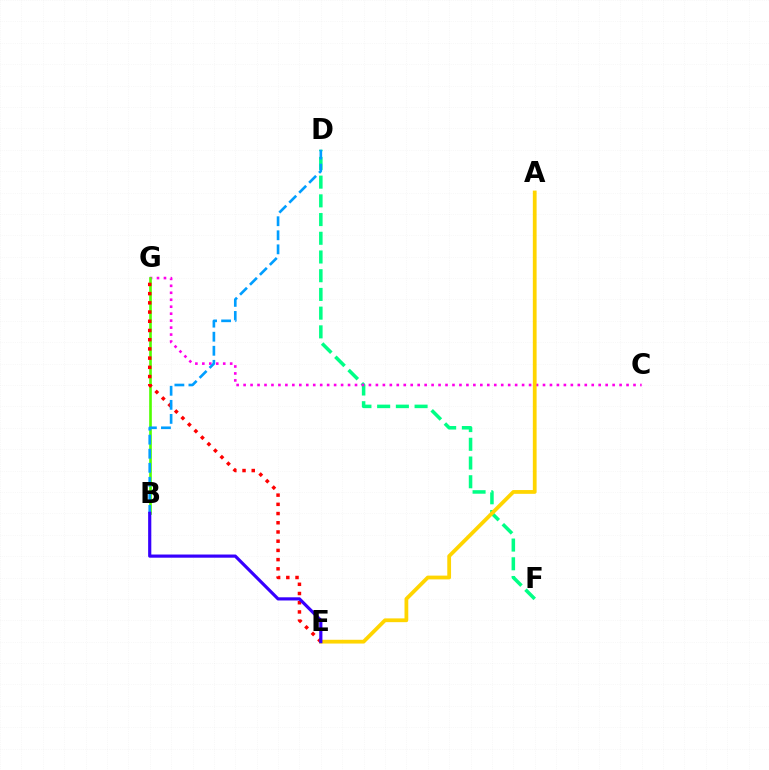{('D', 'F'): [{'color': '#00ff86', 'line_style': 'dashed', 'thickness': 2.54}], ('C', 'G'): [{'color': '#ff00ed', 'line_style': 'dotted', 'thickness': 1.89}], ('B', 'G'): [{'color': '#4fff00', 'line_style': 'solid', 'thickness': 1.9}], ('A', 'E'): [{'color': '#ffd500', 'line_style': 'solid', 'thickness': 2.72}], ('E', 'G'): [{'color': '#ff0000', 'line_style': 'dotted', 'thickness': 2.5}], ('B', 'D'): [{'color': '#009eff', 'line_style': 'dashed', 'thickness': 1.91}], ('B', 'E'): [{'color': '#3700ff', 'line_style': 'solid', 'thickness': 2.28}]}